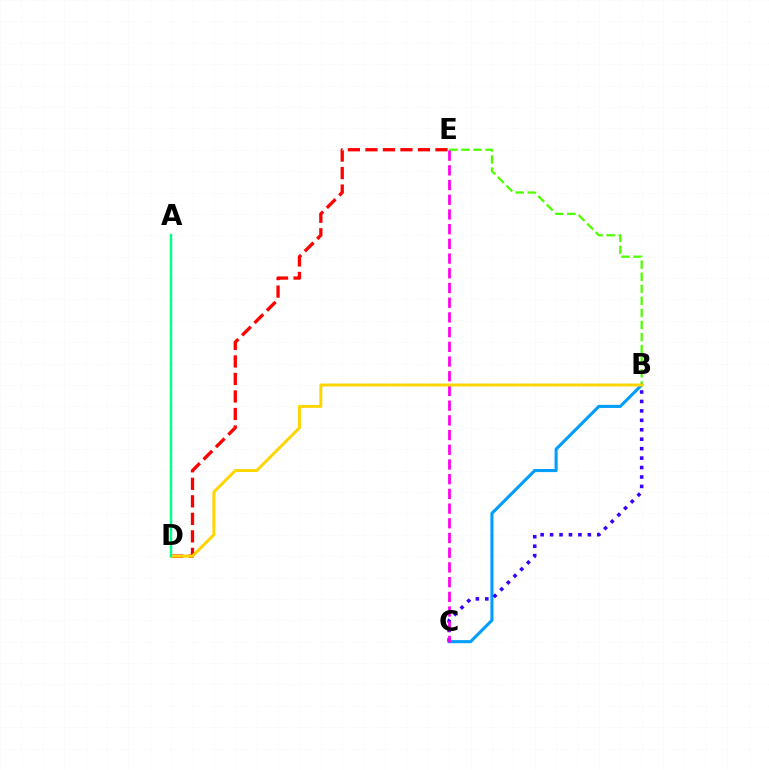{('D', 'E'): [{'color': '#ff0000', 'line_style': 'dashed', 'thickness': 2.38}], ('B', 'E'): [{'color': '#4fff00', 'line_style': 'dashed', 'thickness': 1.64}], ('B', 'C'): [{'color': '#009eff', 'line_style': 'solid', 'thickness': 2.23}, {'color': '#3700ff', 'line_style': 'dotted', 'thickness': 2.57}], ('C', 'E'): [{'color': '#ff00ed', 'line_style': 'dashed', 'thickness': 2.0}], ('B', 'D'): [{'color': '#ffd500', 'line_style': 'solid', 'thickness': 2.12}], ('A', 'D'): [{'color': '#00ff86', 'line_style': 'solid', 'thickness': 1.76}]}